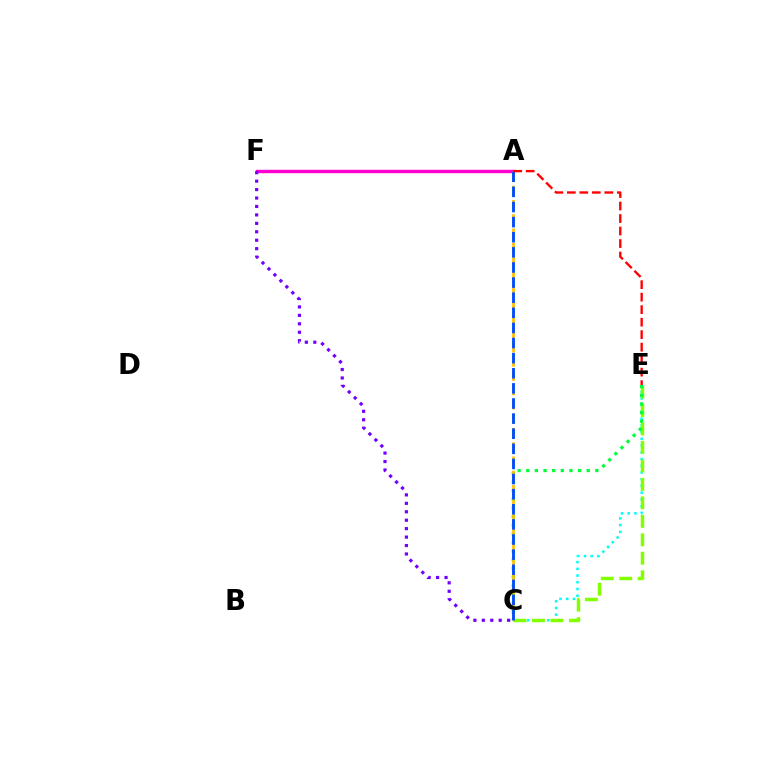{('C', 'E'): [{'color': '#00fff6', 'line_style': 'dotted', 'thickness': 1.83}, {'color': '#84ff00', 'line_style': 'dashed', 'thickness': 2.51}, {'color': '#00ff39', 'line_style': 'dotted', 'thickness': 2.35}], ('A', 'F'): [{'color': '#ff00cf', 'line_style': 'solid', 'thickness': 2.44}], ('A', 'C'): [{'color': '#ffbd00', 'line_style': 'dashed', 'thickness': 1.94}, {'color': '#004bff', 'line_style': 'dashed', 'thickness': 2.05}], ('C', 'F'): [{'color': '#7200ff', 'line_style': 'dotted', 'thickness': 2.29}], ('A', 'E'): [{'color': '#ff0000', 'line_style': 'dashed', 'thickness': 1.7}]}